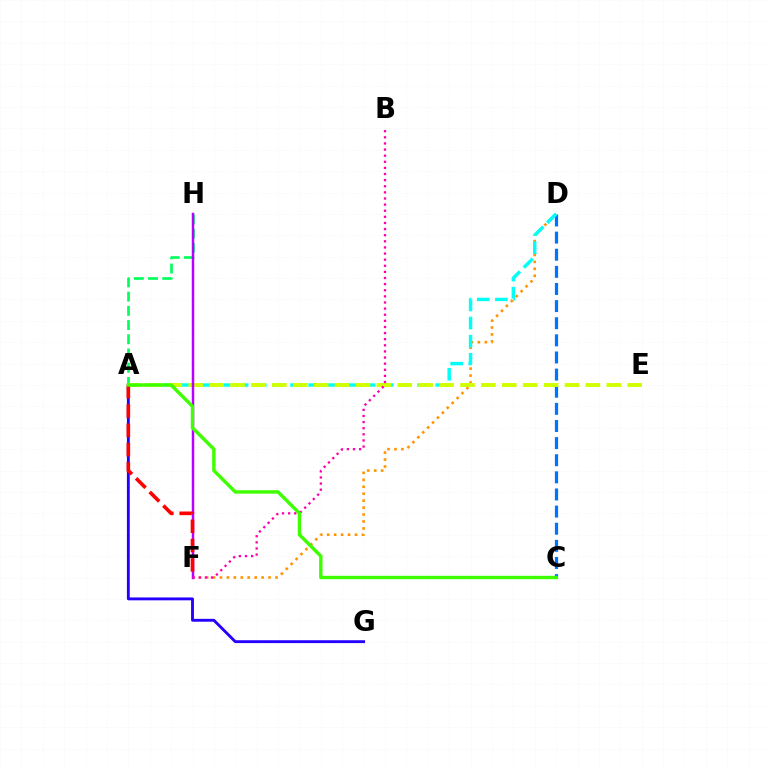{('A', 'G'): [{'color': '#2500ff', 'line_style': 'solid', 'thickness': 2.06}], ('D', 'F'): [{'color': '#ff9400', 'line_style': 'dotted', 'thickness': 1.89}], ('C', 'D'): [{'color': '#0074ff', 'line_style': 'dashed', 'thickness': 2.33}], ('A', 'H'): [{'color': '#00ff5c', 'line_style': 'dashed', 'thickness': 1.93}], ('A', 'D'): [{'color': '#00fff6', 'line_style': 'dashed', 'thickness': 2.47}], ('A', 'E'): [{'color': '#d1ff00', 'line_style': 'dashed', 'thickness': 2.84}], ('F', 'H'): [{'color': '#b900ff', 'line_style': 'solid', 'thickness': 1.78}], ('B', 'F'): [{'color': '#ff00ac', 'line_style': 'dotted', 'thickness': 1.66}], ('A', 'F'): [{'color': '#ff0000', 'line_style': 'dashed', 'thickness': 2.62}], ('A', 'C'): [{'color': '#3dff00', 'line_style': 'solid', 'thickness': 2.45}]}